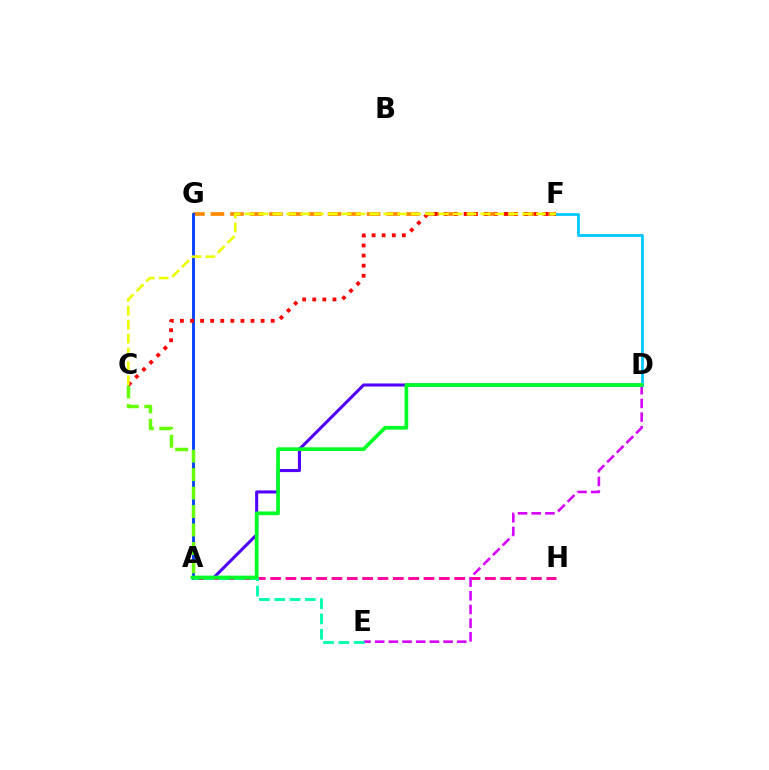{('A', 'H'): [{'color': '#ff00a0', 'line_style': 'dashed', 'thickness': 2.08}], ('A', 'D'): [{'color': '#4f00ff', 'line_style': 'solid', 'thickness': 2.2}, {'color': '#00ff27', 'line_style': 'solid', 'thickness': 2.68}], ('F', 'G'): [{'color': '#ff8800', 'line_style': 'dashed', 'thickness': 2.65}], ('A', 'G'): [{'color': '#003fff', 'line_style': 'solid', 'thickness': 2.05}], ('A', 'C'): [{'color': '#66ff00', 'line_style': 'dashed', 'thickness': 2.51}], ('D', 'E'): [{'color': '#d600ff', 'line_style': 'dashed', 'thickness': 1.86}], ('D', 'F'): [{'color': '#00c7ff', 'line_style': 'solid', 'thickness': 2.02}], ('A', 'E'): [{'color': '#00ffaf', 'line_style': 'dashed', 'thickness': 2.08}], ('C', 'F'): [{'color': '#ff0000', 'line_style': 'dotted', 'thickness': 2.74}, {'color': '#eeff00', 'line_style': 'dashed', 'thickness': 1.89}]}